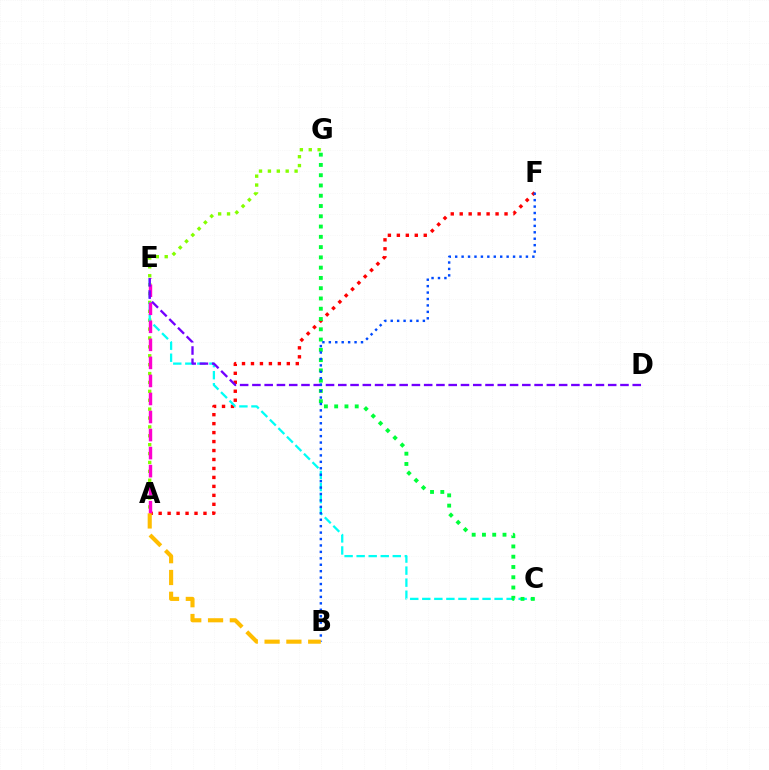{('A', 'F'): [{'color': '#ff0000', 'line_style': 'dotted', 'thickness': 2.44}], ('A', 'G'): [{'color': '#84ff00', 'line_style': 'dotted', 'thickness': 2.42}], ('C', 'E'): [{'color': '#00fff6', 'line_style': 'dashed', 'thickness': 1.64}], ('A', 'E'): [{'color': '#ff00cf', 'line_style': 'dashed', 'thickness': 2.45}], ('C', 'G'): [{'color': '#00ff39', 'line_style': 'dotted', 'thickness': 2.79}], ('D', 'E'): [{'color': '#7200ff', 'line_style': 'dashed', 'thickness': 1.67}], ('B', 'F'): [{'color': '#004bff', 'line_style': 'dotted', 'thickness': 1.75}], ('A', 'B'): [{'color': '#ffbd00', 'line_style': 'dashed', 'thickness': 2.96}]}